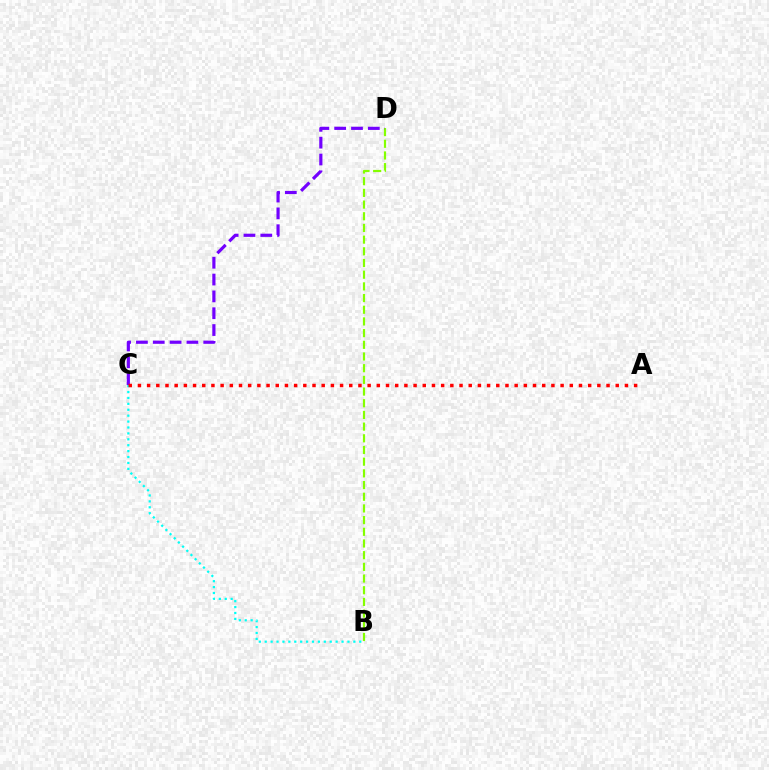{('B', 'C'): [{'color': '#00fff6', 'line_style': 'dotted', 'thickness': 1.61}], ('B', 'D'): [{'color': '#84ff00', 'line_style': 'dashed', 'thickness': 1.59}], ('C', 'D'): [{'color': '#7200ff', 'line_style': 'dashed', 'thickness': 2.29}], ('A', 'C'): [{'color': '#ff0000', 'line_style': 'dotted', 'thickness': 2.5}]}